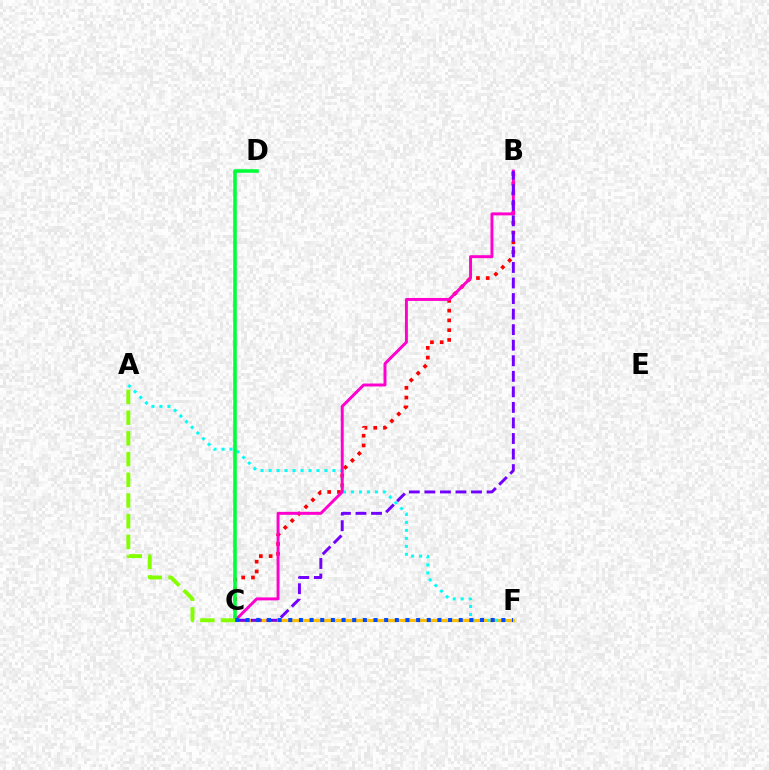{('B', 'C'): [{'color': '#ff0000', 'line_style': 'dotted', 'thickness': 2.65}, {'color': '#ff00cf', 'line_style': 'solid', 'thickness': 2.12}, {'color': '#7200ff', 'line_style': 'dashed', 'thickness': 2.11}], ('C', 'F'): [{'color': '#ffbd00', 'line_style': 'solid', 'thickness': 2.3}, {'color': '#004bff', 'line_style': 'dotted', 'thickness': 2.89}], ('A', 'F'): [{'color': '#00fff6', 'line_style': 'dotted', 'thickness': 2.17}], ('C', 'D'): [{'color': '#00ff39', 'line_style': 'solid', 'thickness': 2.57}], ('A', 'C'): [{'color': '#84ff00', 'line_style': 'dashed', 'thickness': 2.81}]}